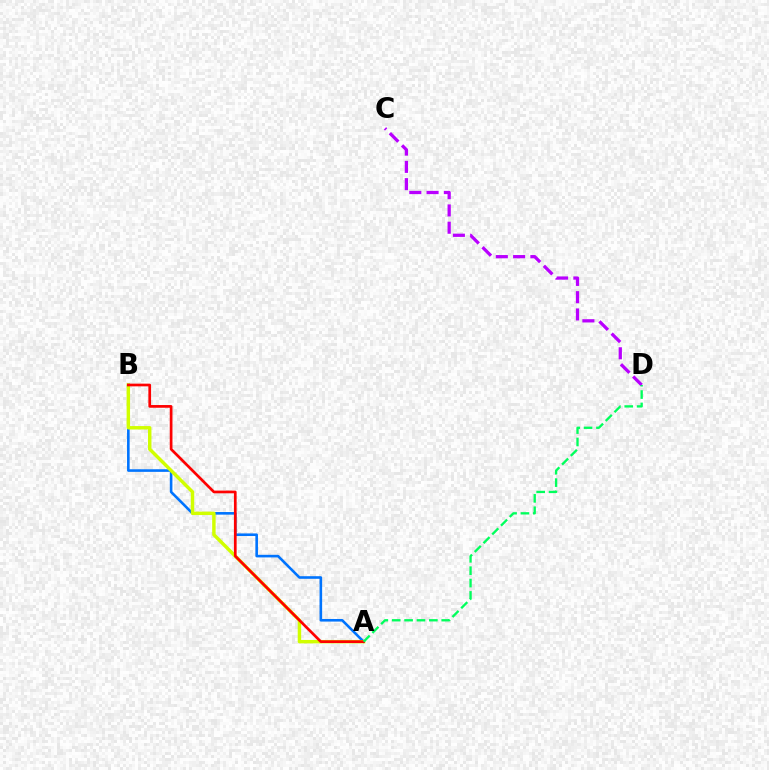{('C', 'D'): [{'color': '#b900ff', 'line_style': 'dashed', 'thickness': 2.35}], ('A', 'B'): [{'color': '#0074ff', 'line_style': 'solid', 'thickness': 1.88}, {'color': '#d1ff00', 'line_style': 'solid', 'thickness': 2.47}, {'color': '#ff0000', 'line_style': 'solid', 'thickness': 1.95}], ('A', 'D'): [{'color': '#00ff5c', 'line_style': 'dashed', 'thickness': 1.68}]}